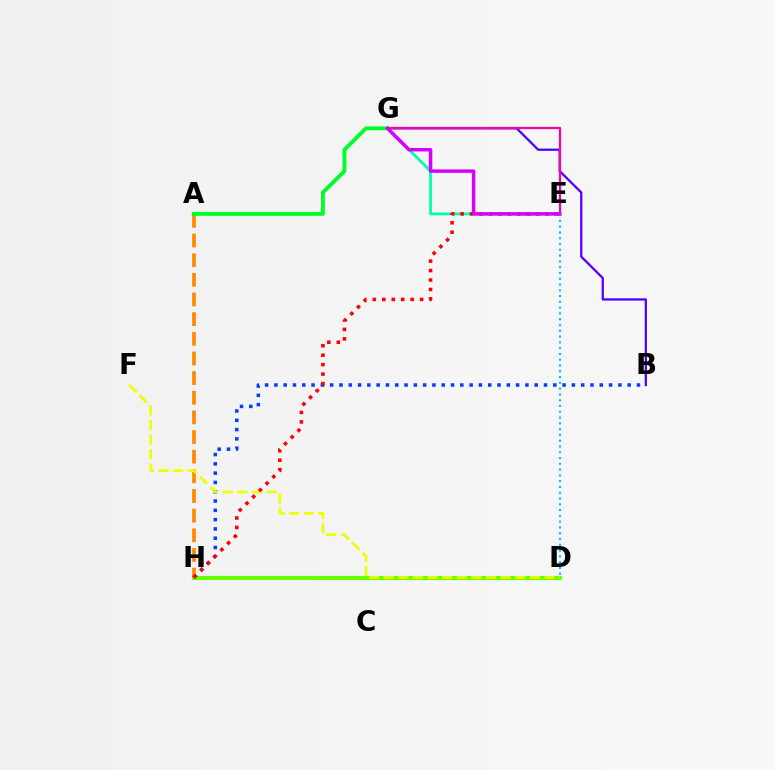{('D', 'H'): [{'color': '#66ff00', 'line_style': 'solid', 'thickness': 2.98}], ('A', 'H'): [{'color': '#ff8800', 'line_style': 'dashed', 'thickness': 2.67}], ('D', 'E'): [{'color': '#00c7ff', 'line_style': 'dotted', 'thickness': 1.57}], ('B', 'G'): [{'color': '#4f00ff', 'line_style': 'solid', 'thickness': 1.64}], ('B', 'H'): [{'color': '#003fff', 'line_style': 'dotted', 'thickness': 2.53}], ('E', 'G'): [{'color': '#ff00a0', 'line_style': 'solid', 'thickness': 1.62}, {'color': '#00ffaf', 'line_style': 'solid', 'thickness': 2.01}, {'color': '#d600ff', 'line_style': 'solid', 'thickness': 2.5}], ('D', 'F'): [{'color': '#eeff00', 'line_style': 'dashed', 'thickness': 1.99}], ('E', 'H'): [{'color': '#ff0000', 'line_style': 'dotted', 'thickness': 2.57}], ('A', 'G'): [{'color': '#00ff27', 'line_style': 'solid', 'thickness': 2.78}]}